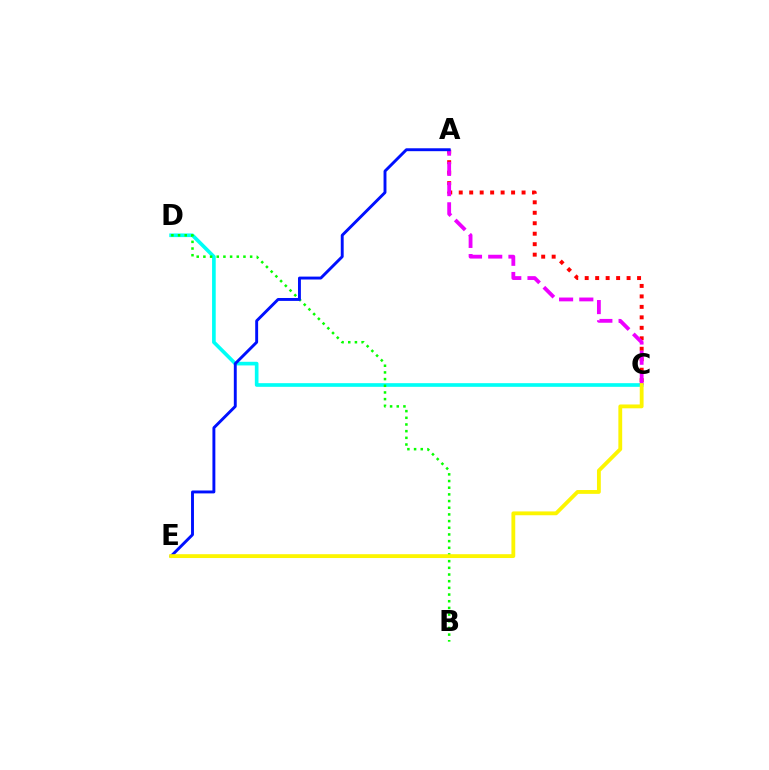{('C', 'D'): [{'color': '#00fff6', 'line_style': 'solid', 'thickness': 2.63}], ('B', 'D'): [{'color': '#08ff00', 'line_style': 'dotted', 'thickness': 1.81}], ('A', 'C'): [{'color': '#ff0000', 'line_style': 'dotted', 'thickness': 2.85}, {'color': '#ee00ff', 'line_style': 'dashed', 'thickness': 2.75}], ('A', 'E'): [{'color': '#0010ff', 'line_style': 'solid', 'thickness': 2.09}], ('C', 'E'): [{'color': '#fcf500', 'line_style': 'solid', 'thickness': 2.75}]}